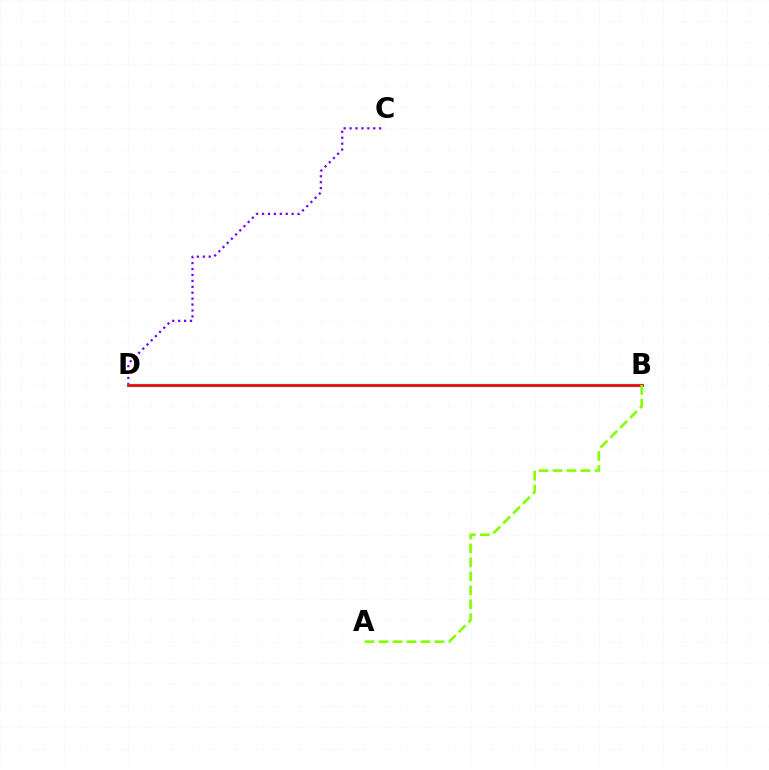{('C', 'D'): [{'color': '#7200ff', 'line_style': 'dotted', 'thickness': 1.61}], ('B', 'D'): [{'color': '#00fff6', 'line_style': 'solid', 'thickness': 2.43}, {'color': '#ff0000', 'line_style': 'solid', 'thickness': 1.93}], ('A', 'B'): [{'color': '#84ff00', 'line_style': 'dashed', 'thickness': 1.9}]}